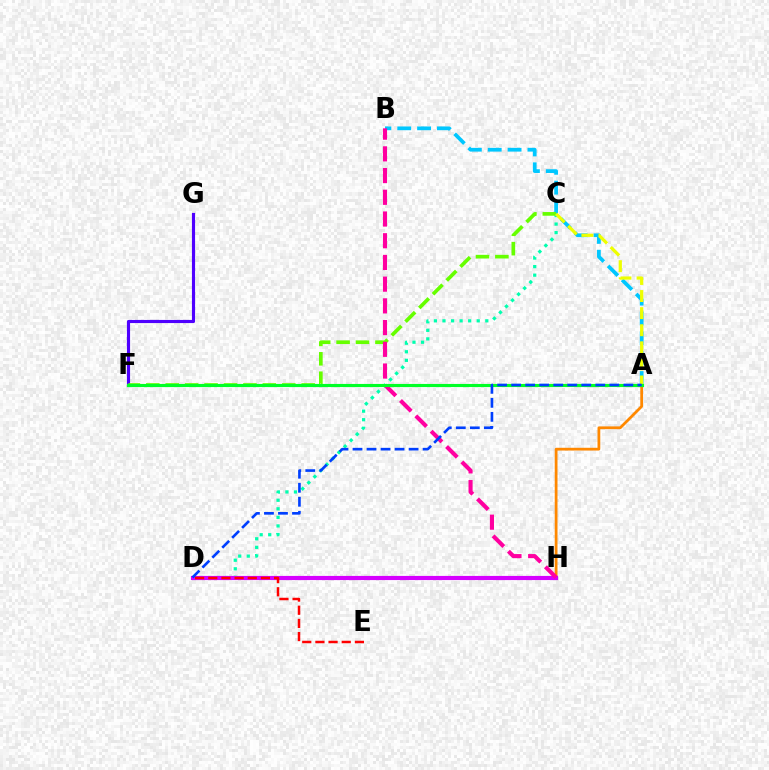{('A', 'B'): [{'color': '#00c7ff', 'line_style': 'dashed', 'thickness': 2.7}], ('A', 'H'): [{'color': '#ff8800', 'line_style': 'solid', 'thickness': 1.99}], ('C', 'D'): [{'color': '#00ffaf', 'line_style': 'dotted', 'thickness': 2.33}], ('D', 'H'): [{'color': '#d600ff', 'line_style': 'solid', 'thickness': 2.99}], ('F', 'G'): [{'color': '#4f00ff', 'line_style': 'solid', 'thickness': 2.26}], ('D', 'E'): [{'color': '#ff0000', 'line_style': 'dashed', 'thickness': 1.79}], ('C', 'F'): [{'color': '#66ff00', 'line_style': 'dashed', 'thickness': 2.64}], ('A', 'C'): [{'color': '#eeff00', 'line_style': 'dashed', 'thickness': 2.32}], ('B', 'H'): [{'color': '#ff00a0', 'line_style': 'dashed', 'thickness': 2.95}], ('A', 'F'): [{'color': '#00ff27', 'line_style': 'solid', 'thickness': 2.25}], ('A', 'D'): [{'color': '#003fff', 'line_style': 'dashed', 'thickness': 1.9}]}